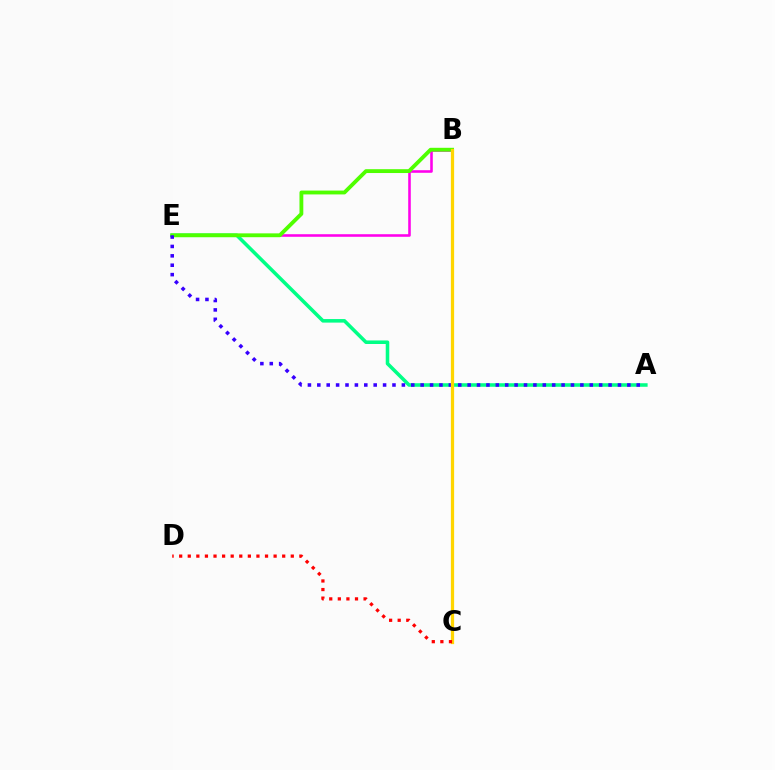{('A', 'E'): [{'color': '#00ff86', 'line_style': 'solid', 'thickness': 2.55}, {'color': '#3700ff', 'line_style': 'dotted', 'thickness': 2.55}], ('B', 'C'): [{'color': '#009eff', 'line_style': 'dotted', 'thickness': 1.94}, {'color': '#ffd500', 'line_style': 'solid', 'thickness': 2.34}], ('B', 'E'): [{'color': '#ff00ed', 'line_style': 'solid', 'thickness': 1.85}, {'color': '#4fff00', 'line_style': 'solid', 'thickness': 2.77}], ('C', 'D'): [{'color': '#ff0000', 'line_style': 'dotted', 'thickness': 2.33}]}